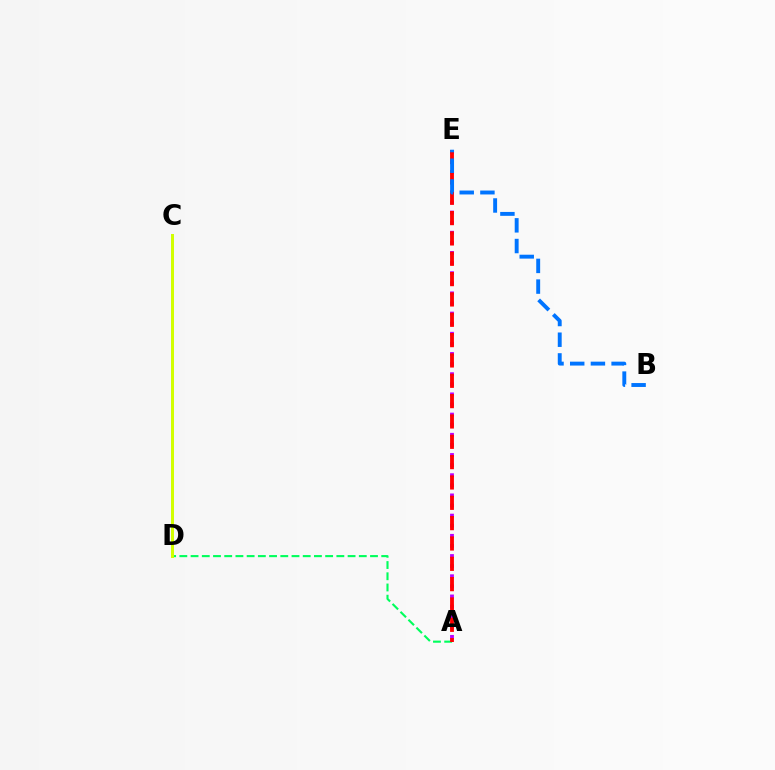{('A', 'D'): [{'color': '#00ff5c', 'line_style': 'dashed', 'thickness': 1.52}], ('A', 'E'): [{'color': '#b900ff', 'line_style': 'dotted', 'thickness': 2.74}, {'color': '#ff0000', 'line_style': 'dashed', 'thickness': 2.76}], ('B', 'E'): [{'color': '#0074ff', 'line_style': 'dashed', 'thickness': 2.81}], ('C', 'D'): [{'color': '#d1ff00', 'line_style': 'solid', 'thickness': 2.14}]}